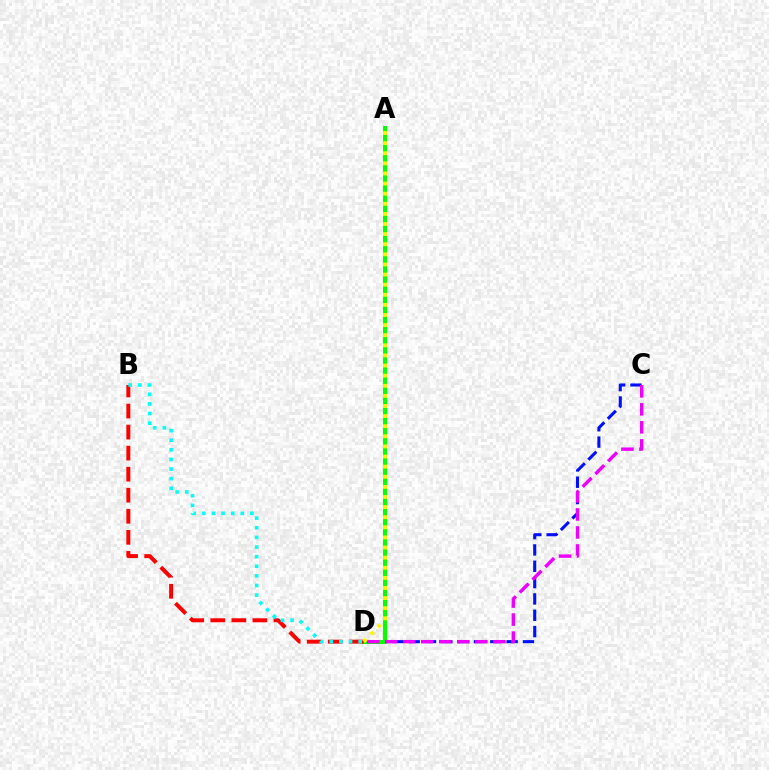{('C', 'D'): [{'color': '#0010ff', 'line_style': 'dashed', 'thickness': 2.22}, {'color': '#ee00ff', 'line_style': 'dashed', 'thickness': 2.45}], ('A', 'D'): [{'color': '#08ff00', 'line_style': 'solid', 'thickness': 2.89}, {'color': '#fcf500', 'line_style': 'dotted', 'thickness': 2.75}], ('B', 'D'): [{'color': '#ff0000', 'line_style': 'dashed', 'thickness': 2.86}, {'color': '#00fff6', 'line_style': 'dotted', 'thickness': 2.61}]}